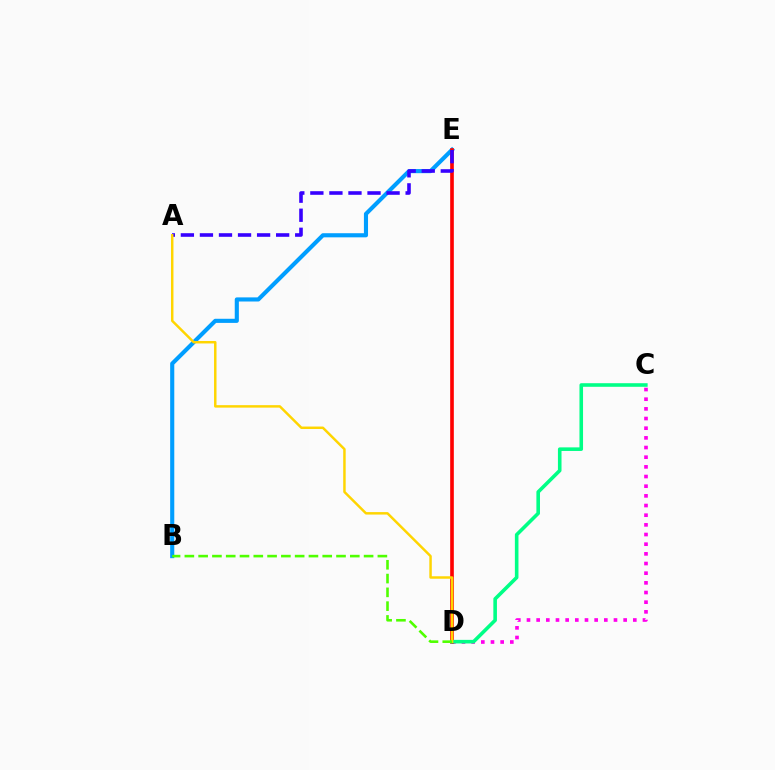{('B', 'E'): [{'color': '#009eff', 'line_style': 'solid', 'thickness': 2.97}], ('C', 'D'): [{'color': '#ff00ed', 'line_style': 'dotted', 'thickness': 2.63}, {'color': '#00ff86', 'line_style': 'solid', 'thickness': 2.58}], ('D', 'E'): [{'color': '#ff0000', 'line_style': 'solid', 'thickness': 2.62}], ('A', 'E'): [{'color': '#3700ff', 'line_style': 'dashed', 'thickness': 2.59}], ('A', 'D'): [{'color': '#ffd500', 'line_style': 'solid', 'thickness': 1.78}], ('B', 'D'): [{'color': '#4fff00', 'line_style': 'dashed', 'thickness': 1.87}]}